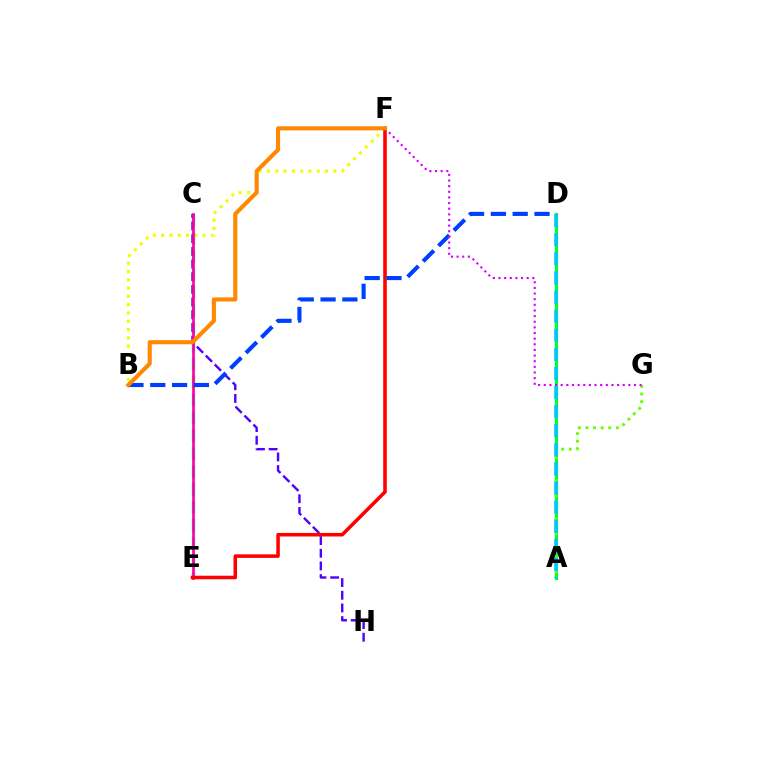{('B', 'F'): [{'color': '#eeff00', 'line_style': 'dotted', 'thickness': 2.25}, {'color': '#ff8800', 'line_style': 'solid', 'thickness': 2.95}], ('C', 'E'): [{'color': '#00ffaf', 'line_style': 'dashed', 'thickness': 2.43}, {'color': '#ff00a0', 'line_style': 'solid', 'thickness': 1.91}], ('C', 'H'): [{'color': '#4f00ff', 'line_style': 'dashed', 'thickness': 1.72}], ('A', 'D'): [{'color': '#00ff27', 'line_style': 'solid', 'thickness': 2.27}, {'color': '#00c7ff', 'line_style': 'dashed', 'thickness': 2.59}], ('A', 'G'): [{'color': '#66ff00', 'line_style': 'dotted', 'thickness': 2.06}], ('E', 'F'): [{'color': '#ff0000', 'line_style': 'solid', 'thickness': 2.55}], ('B', 'D'): [{'color': '#003fff', 'line_style': 'dashed', 'thickness': 2.97}], ('F', 'G'): [{'color': '#d600ff', 'line_style': 'dotted', 'thickness': 1.53}]}